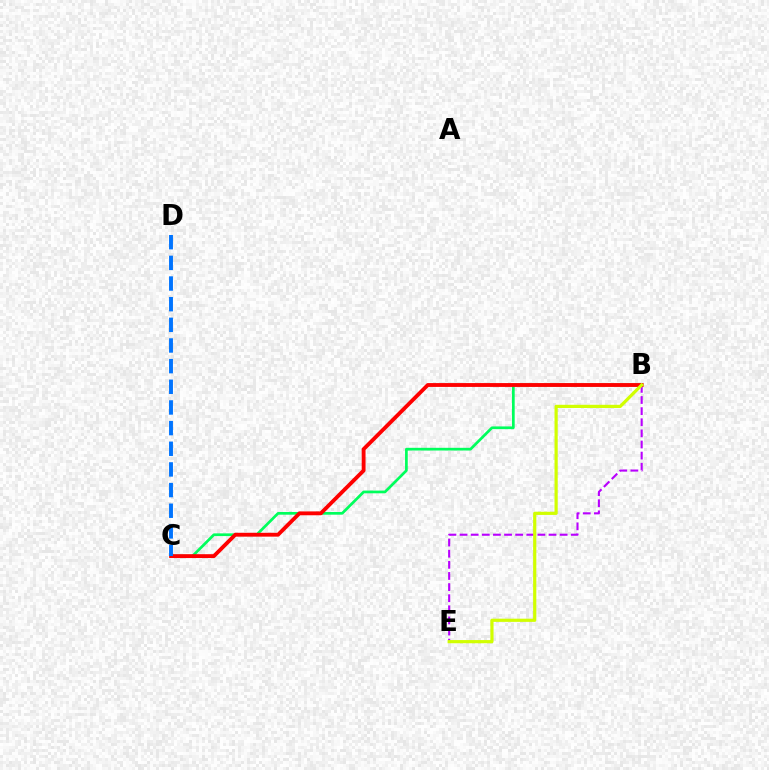{('B', 'E'): [{'color': '#b900ff', 'line_style': 'dashed', 'thickness': 1.51}, {'color': '#d1ff00', 'line_style': 'solid', 'thickness': 2.3}], ('B', 'C'): [{'color': '#00ff5c', 'line_style': 'solid', 'thickness': 1.95}, {'color': '#ff0000', 'line_style': 'solid', 'thickness': 2.77}], ('C', 'D'): [{'color': '#0074ff', 'line_style': 'dashed', 'thickness': 2.81}]}